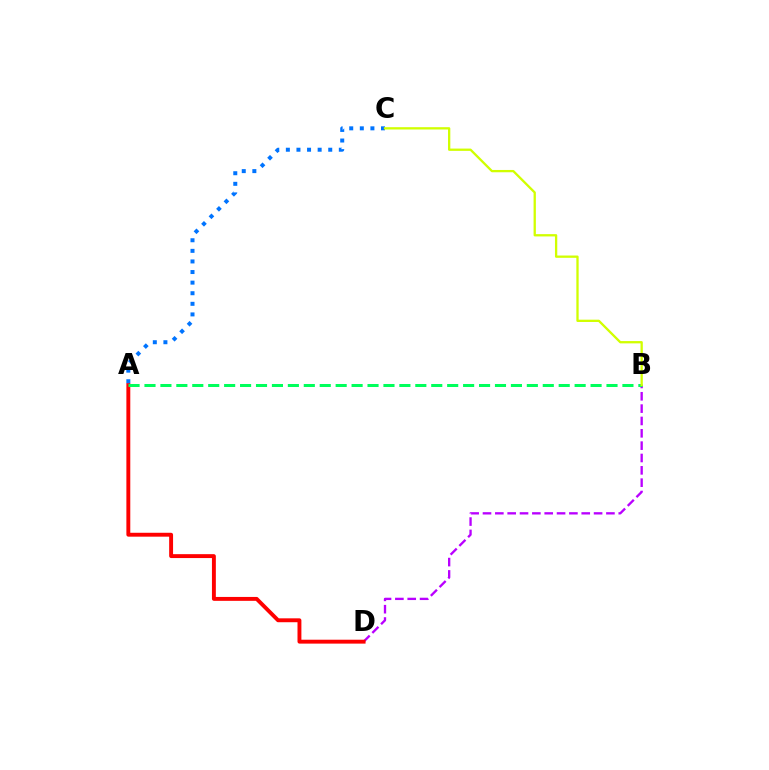{('B', 'D'): [{'color': '#b900ff', 'line_style': 'dashed', 'thickness': 1.68}], ('A', 'D'): [{'color': '#ff0000', 'line_style': 'solid', 'thickness': 2.81}], ('A', 'B'): [{'color': '#00ff5c', 'line_style': 'dashed', 'thickness': 2.16}], ('A', 'C'): [{'color': '#0074ff', 'line_style': 'dotted', 'thickness': 2.88}], ('B', 'C'): [{'color': '#d1ff00', 'line_style': 'solid', 'thickness': 1.66}]}